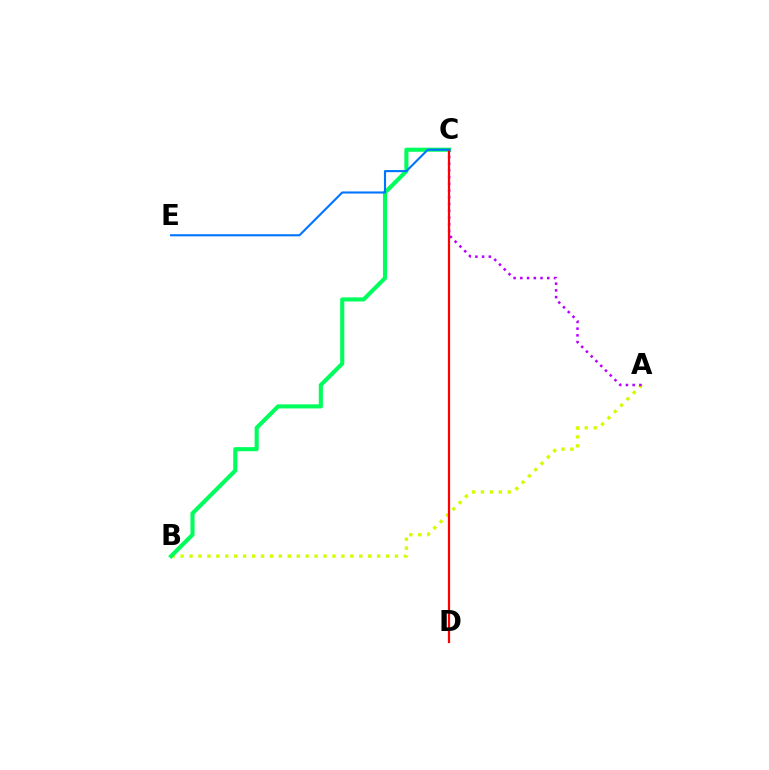{('A', 'B'): [{'color': '#d1ff00', 'line_style': 'dotted', 'thickness': 2.43}], ('B', 'C'): [{'color': '#00ff5c', 'line_style': 'solid', 'thickness': 2.95}], ('A', 'C'): [{'color': '#b900ff', 'line_style': 'dotted', 'thickness': 1.83}], ('C', 'D'): [{'color': '#ff0000', 'line_style': 'solid', 'thickness': 1.6}], ('C', 'E'): [{'color': '#0074ff', 'line_style': 'solid', 'thickness': 1.51}]}